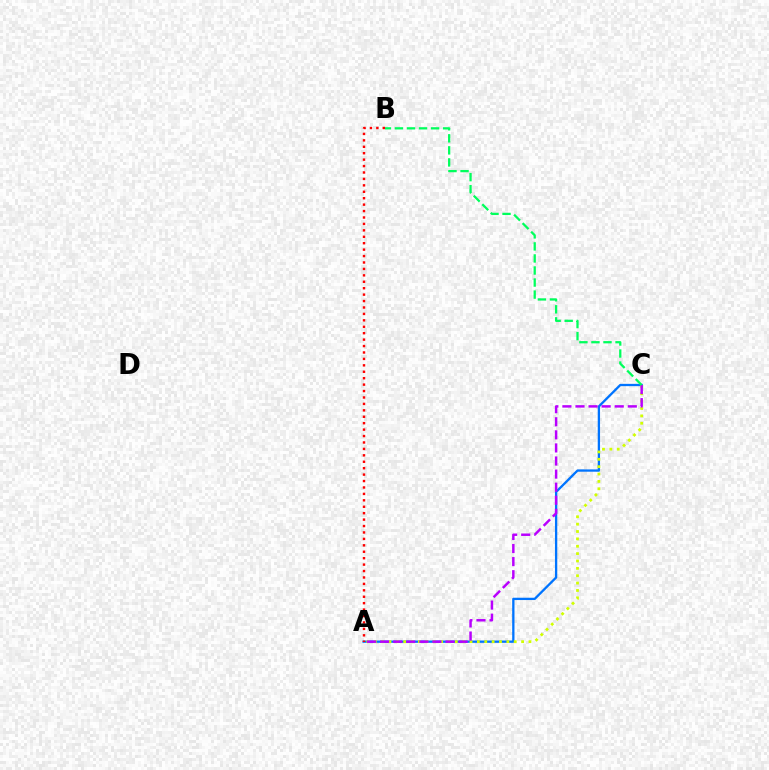{('A', 'C'): [{'color': '#0074ff', 'line_style': 'solid', 'thickness': 1.66}, {'color': '#d1ff00', 'line_style': 'dotted', 'thickness': 2.0}, {'color': '#b900ff', 'line_style': 'dashed', 'thickness': 1.78}], ('A', 'B'): [{'color': '#ff0000', 'line_style': 'dotted', 'thickness': 1.75}], ('B', 'C'): [{'color': '#00ff5c', 'line_style': 'dashed', 'thickness': 1.64}]}